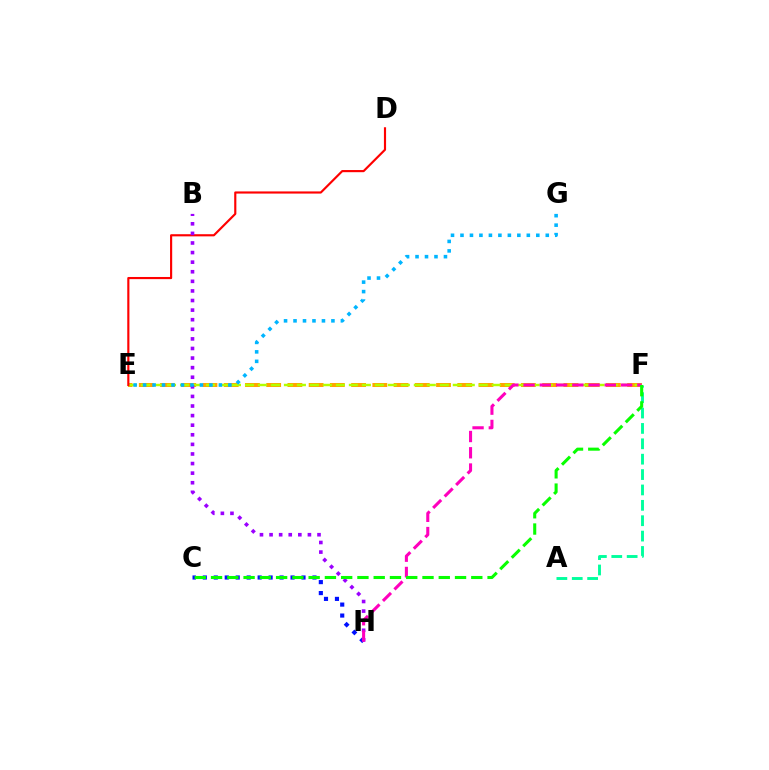{('A', 'F'): [{'color': '#00ff9d', 'line_style': 'dashed', 'thickness': 2.09}], ('E', 'F'): [{'color': '#ffa500', 'line_style': 'dashed', 'thickness': 2.88}, {'color': '#b3ff00', 'line_style': 'dashed', 'thickness': 1.76}], ('D', 'E'): [{'color': '#ff0000', 'line_style': 'solid', 'thickness': 1.55}], ('C', 'H'): [{'color': '#0010ff', 'line_style': 'dotted', 'thickness': 2.98}], ('B', 'H'): [{'color': '#9b00ff', 'line_style': 'dotted', 'thickness': 2.61}], ('E', 'G'): [{'color': '#00b5ff', 'line_style': 'dotted', 'thickness': 2.57}], ('F', 'H'): [{'color': '#ff00bd', 'line_style': 'dashed', 'thickness': 2.21}], ('C', 'F'): [{'color': '#08ff00', 'line_style': 'dashed', 'thickness': 2.21}]}